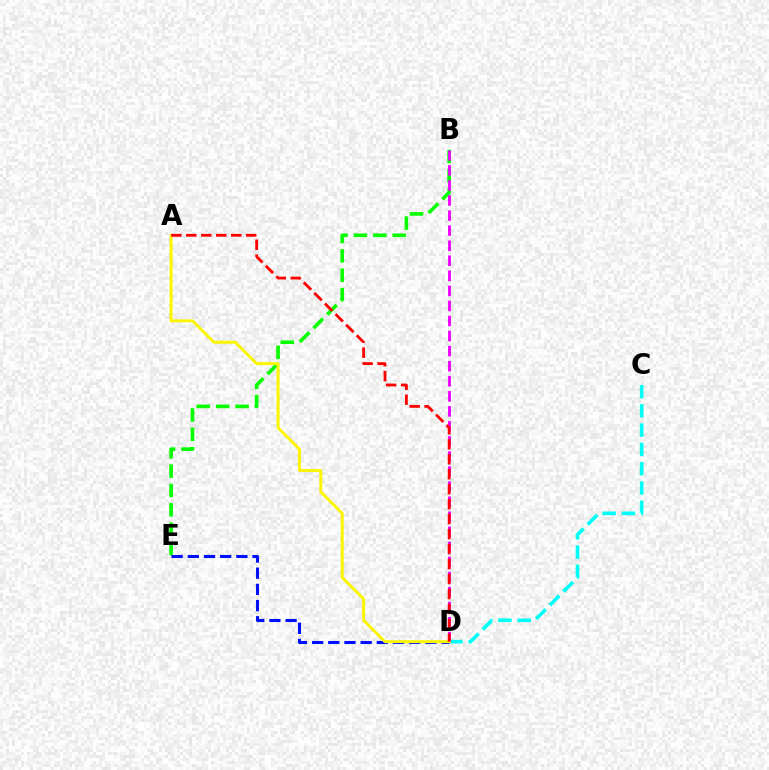{('C', 'D'): [{'color': '#00fff6', 'line_style': 'dashed', 'thickness': 2.62}], ('B', 'E'): [{'color': '#08ff00', 'line_style': 'dashed', 'thickness': 2.63}], ('D', 'E'): [{'color': '#0010ff', 'line_style': 'dashed', 'thickness': 2.2}], ('B', 'D'): [{'color': '#ee00ff', 'line_style': 'dashed', 'thickness': 2.05}], ('A', 'D'): [{'color': '#fcf500', 'line_style': 'solid', 'thickness': 2.12}, {'color': '#ff0000', 'line_style': 'dashed', 'thickness': 2.03}]}